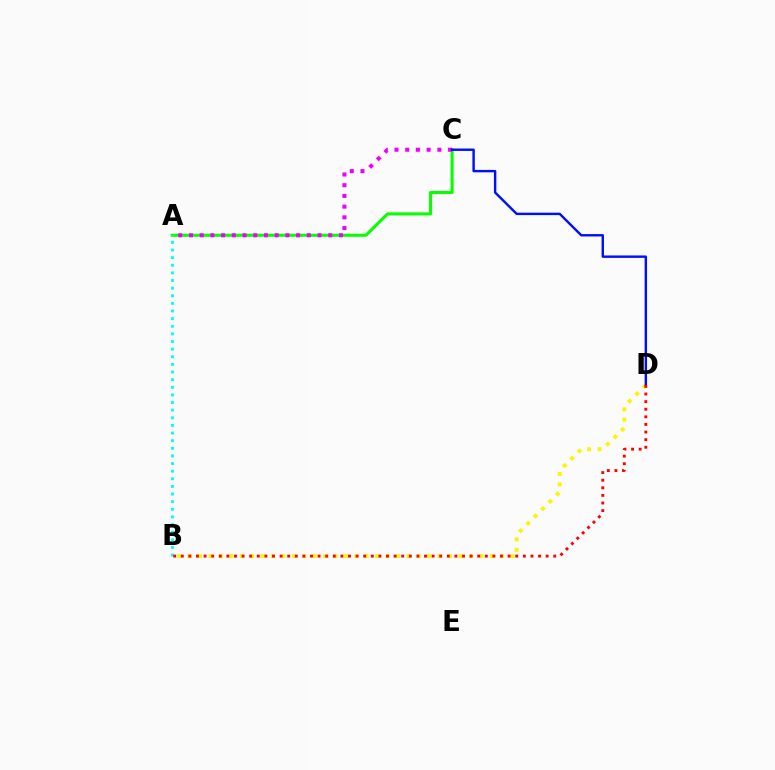{('A', 'C'): [{'color': '#08ff00', 'line_style': 'solid', 'thickness': 2.21}, {'color': '#ee00ff', 'line_style': 'dotted', 'thickness': 2.91}], ('B', 'D'): [{'color': '#fcf500', 'line_style': 'dotted', 'thickness': 2.83}, {'color': '#ff0000', 'line_style': 'dotted', 'thickness': 2.07}], ('C', 'D'): [{'color': '#0010ff', 'line_style': 'solid', 'thickness': 1.75}], ('A', 'B'): [{'color': '#00fff6', 'line_style': 'dotted', 'thickness': 2.07}]}